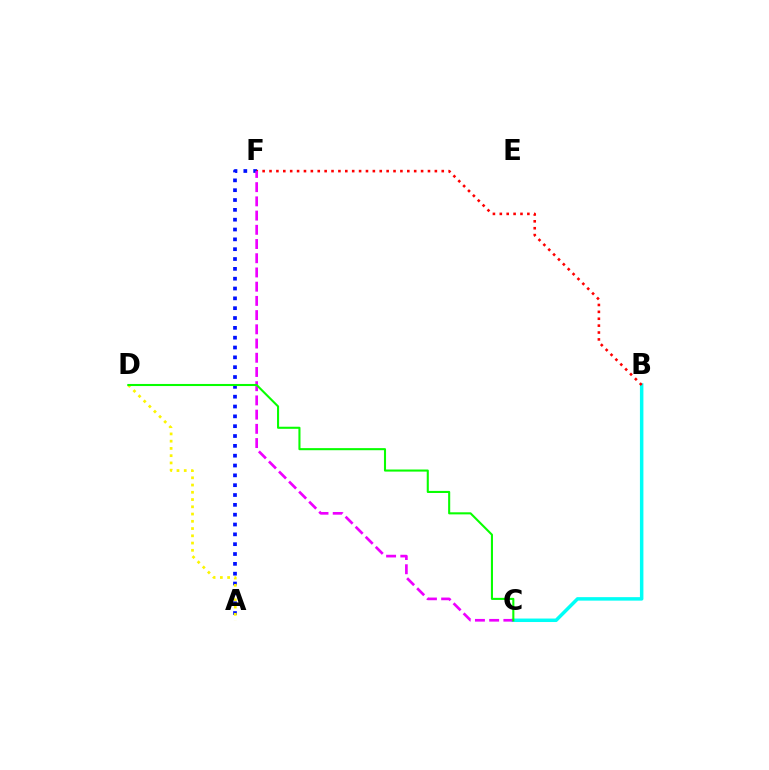{('A', 'F'): [{'color': '#0010ff', 'line_style': 'dotted', 'thickness': 2.67}], ('B', 'C'): [{'color': '#00fff6', 'line_style': 'solid', 'thickness': 2.51}], ('B', 'F'): [{'color': '#ff0000', 'line_style': 'dotted', 'thickness': 1.87}], ('A', 'D'): [{'color': '#fcf500', 'line_style': 'dotted', 'thickness': 1.97}], ('C', 'F'): [{'color': '#ee00ff', 'line_style': 'dashed', 'thickness': 1.93}], ('C', 'D'): [{'color': '#08ff00', 'line_style': 'solid', 'thickness': 1.5}]}